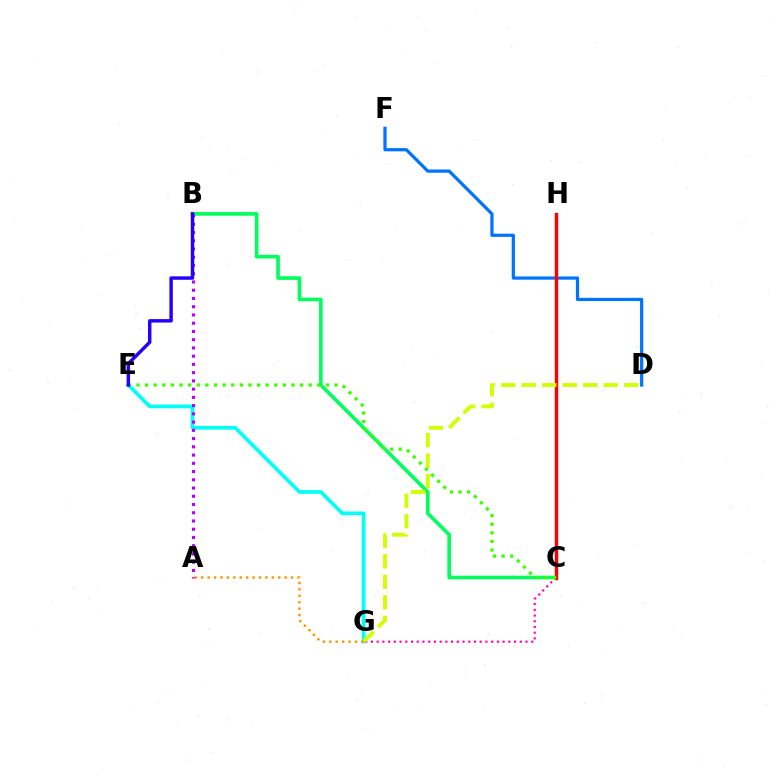{('C', 'G'): [{'color': '#ff00ac', 'line_style': 'dotted', 'thickness': 1.56}], ('D', 'F'): [{'color': '#0074ff', 'line_style': 'solid', 'thickness': 2.33}], ('E', 'G'): [{'color': '#00fff6', 'line_style': 'solid', 'thickness': 2.65}], ('B', 'C'): [{'color': '#00ff5c', 'line_style': 'solid', 'thickness': 2.6}], ('C', 'H'): [{'color': '#ff0000', 'line_style': 'solid', 'thickness': 2.45}], ('A', 'B'): [{'color': '#b900ff', 'line_style': 'dotted', 'thickness': 2.24}], ('D', 'G'): [{'color': '#d1ff00', 'line_style': 'dashed', 'thickness': 2.79}], ('C', 'E'): [{'color': '#3dff00', 'line_style': 'dotted', 'thickness': 2.34}], ('B', 'E'): [{'color': '#2500ff', 'line_style': 'solid', 'thickness': 2.48}], ('A', 'G'): [{'color': '#ff9400', 'line_style': 'dotted', 'thickness': 1.74}]}